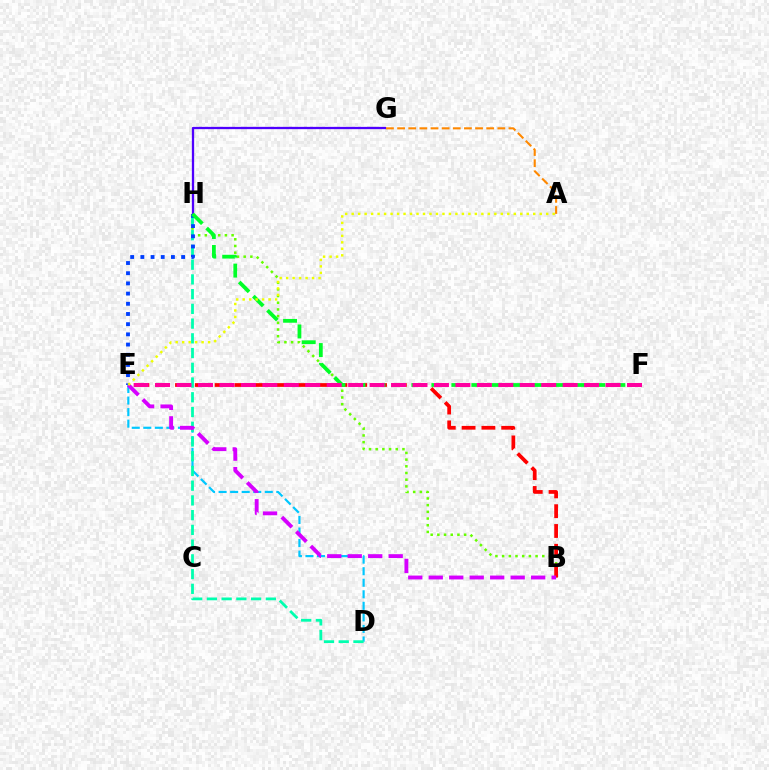{('B', 'H'): [{'color': '#66ff00', 'line_style': 'dotted', 'thickness': 1.82}], ('B', 'E'): [{'color': '#ff0000', 'line_style': 'dashed', 'thickness': 2.69}, {'color': '#d600ff', 'line_style': 'dashed', 'thickness': 2.78}], ('D', 'E'): [{'color': '#00c7ff', 'line_style': 'dashed', 'thickness': 1.57}], ('D', 'H'): [{'color': '#00ffaf', 'line_style': 'dashed', 'thickness': 2.0}], ('G', 'H'): [{'color': '#4f00ff', 'line_style': 'solid', 'thickness': 1.65}], ('E', 'H'): [{'color': '#003fff', 'line_style': 'dotted', 'thickness': 2.77}], ('F', 'H'): [{'color': '#00ff27', 'line_style': 'dashed', 'thickness': 2.72}], ('E', 'F'): [{'color': '#ff00a0', 'line_style': 'dashed', 'thickness': 2.91}], ('A', 'G'): [{'color': '#ff8800', 'line_style': 'dashed', 'thickness': 1.51}], ('A', 'E'): [{'color': '#eeff00', 'line_style': 'dotted', 'thickness': 1.76}]}